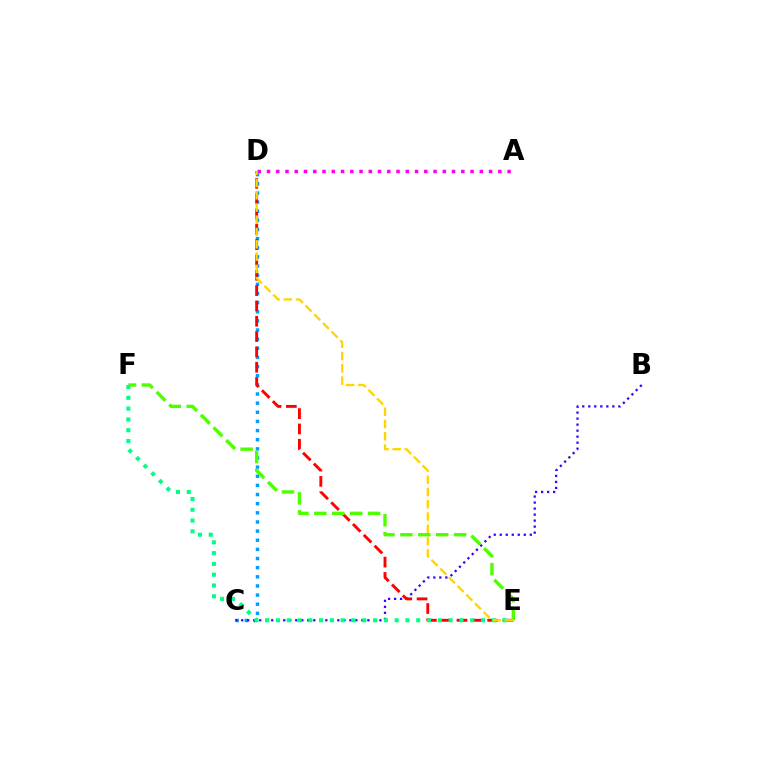{('A', 'D'): [{'color': '#ff00ed', 'line_style': 'dotted', 'thickness': 2.51}], ('C', 'D'): [{'color': '#009eff', 'line_style': 'dotted', 'thickness': 2.48}], ('B', 'C'): [{'color': '#3700ff', 'line_style': 'dotted', 'thickness': 1.63}], ('D', 'E'): [{'color': '#ff0000', 'line_style': 'dashed', 'thickness': 2.08}, {'color': '#ffd500', 'line_style': 'dashed', 'thickness': 1.67}], ('E', 'F'): [{'color': '#4fff00', 'line_style': 'dashed', 'thickness': 2.43}, {'color': '#00ff86', 'line_style': 'dotted', 'thickness': 2.93}]}